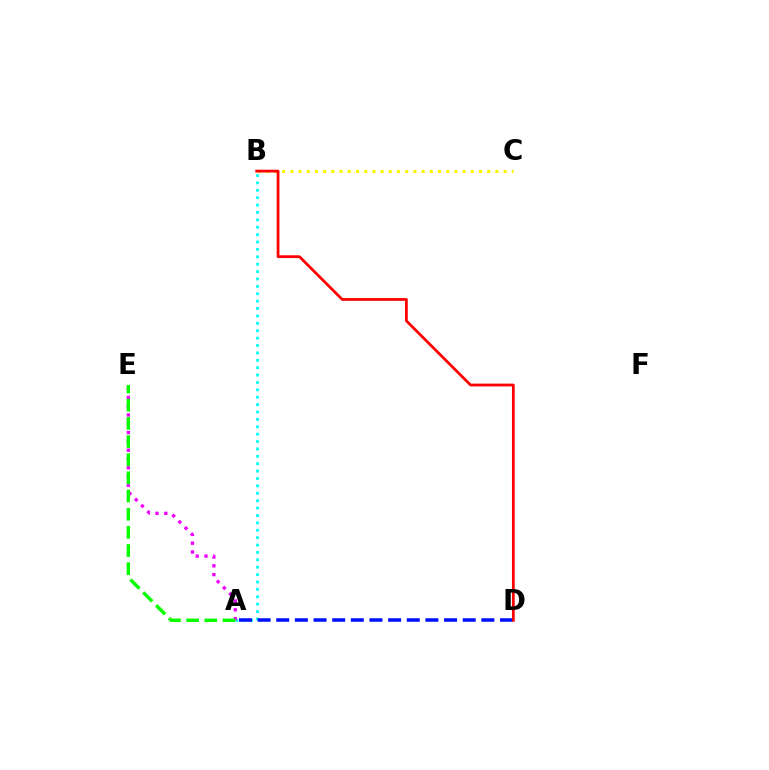{('B', 'C'): [{'color': '#fcf500', 'line_style': 'dotted', 'thickness': 2.23}], ('A', 'B'): [{'color': '#00fff6', 'line_style': 'dotted', 'thickness': 2.01}], ('A', 'E'): [{'color': '#ee00ff', 'line_style': 'dotted', 'thickness': 2.39}, {'color': '#08ff00', 'line_style': 'dashed', 'thickness': 2.47}], ('A', 'D'): [{'color': '#0010ff', 'line_style': 'dashed', 'thickness': 2.53}], ('B', 'D'): [{'color': '#ff0000', 'line_style': 'solid', 'thickness': 1.99}]}